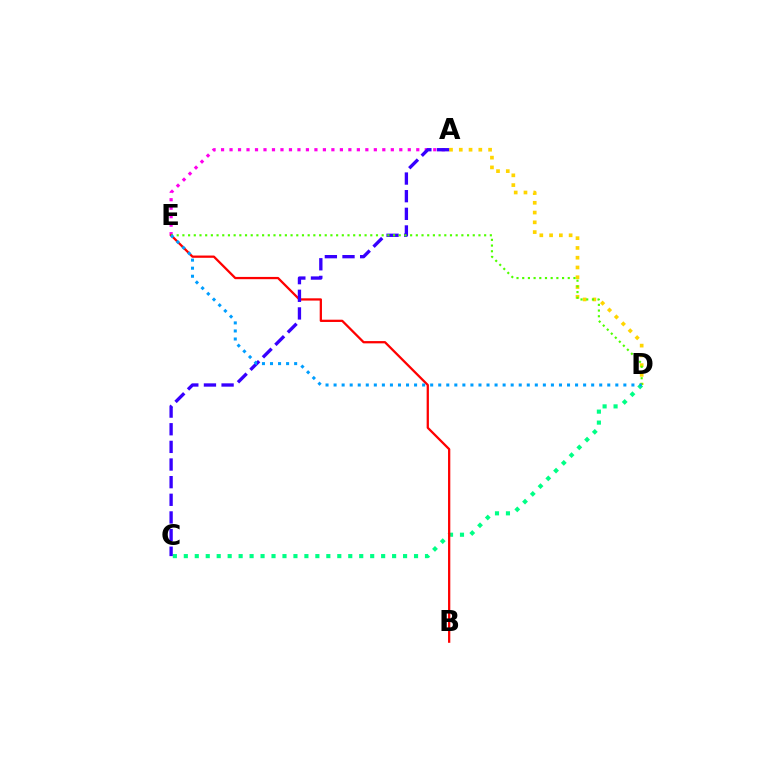{('C', 'D'): [{'color': '#00ff86', 'line_style': 'dotted', 'thickness': 2.98}], ('A', 'E'): [{'color': '#ff00ed', 'line_style': 'dotted', 'thickness': 2.31}], ('A', 'D'): [{'color': '#ffd500', 'line_style': 'dotted', 'thickness': 2.65}], ('B', 'E'): [{'color': '#ff0000', 'line_style': 'solid', 'thickness': 1.63}], ('A', 'C'): [{'color': '#3700ff', 'line_style': 'dashed', 'thickness': 2.4}], ('D', 'E'): [{'color': '#4fff00', 'line_style': 'dotted', 'thickness': 1.55}, {'color': '#009eff', 'line_style': 'dotted', 'thickness': 2.19}]}